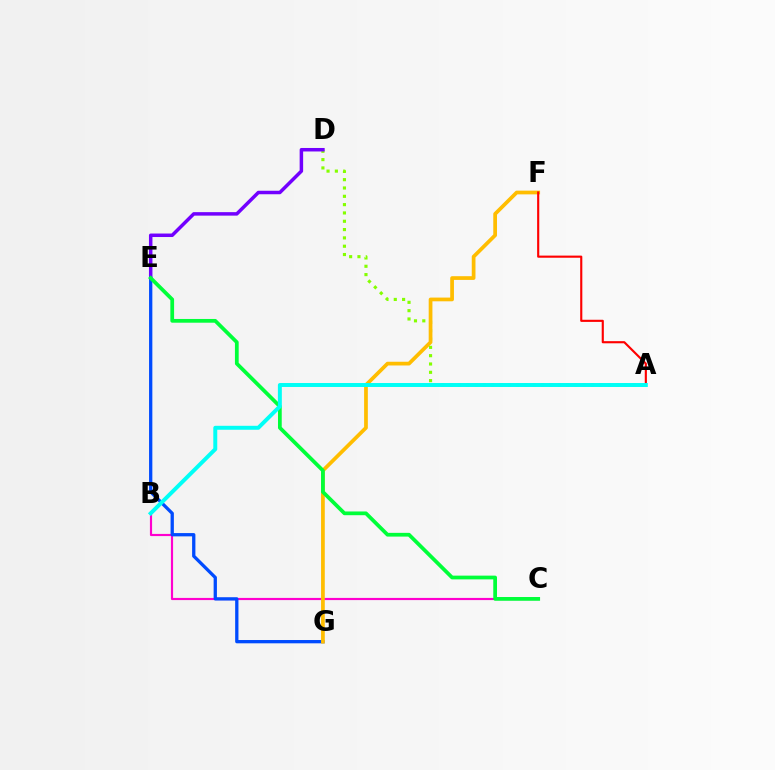{('B', 'C'): [{'color': '#ff00cf', 'line_style': 'solid', 'thickness': 1.56}], ('A', 'D'): [{'color': '#84ff00', 'line_style': 'dotted', 'thickness': 2.26}], ('D', 'E'): [{'color': '#7200ff', 'line_style': 'solid', 'thickness': 2.51}], ('E', 'G'): [{'color': '#004bff', 'line_style': 'solid', 'thickness': 2.37}], ('F', 'G'): [{'color': '#ffbd00', 'line_style': 'solid', 'thickness': 2.68}], ('A', 'F'): [{'color': '#ff0000', 'line_style': 'solid', 'thickness': 1.54}], ('C', 'E'): [{'color': '#00ff39', 'line_style': 'solid', 'thickness': 2.69}], ('A', 'B'): [{'color': '#00fff6', 'line_style': 'solid', 'thickness': 2.85}]}